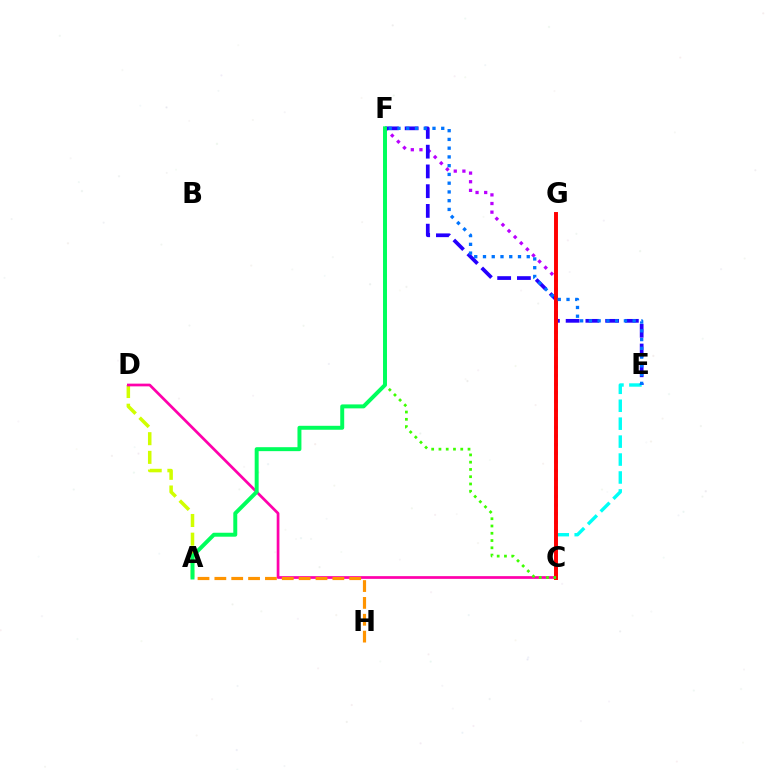{('A', 'D'): [{'color': '#d1ff00', 'line_style': 'dashed', 'thickness': 2.54}], ('C', 'D'): [{'color': '#ff00ac', 'line_style': 'solid', 'thickness': 1.96}], ('C', 'E'): [{'color': '#00fff6', 'line_style': 'dashed', 'thickness': 2.44}], ('C', 'F'): [{'color': '#b900ff', 'line_style': 'dotted', 'thickness': 2.35}, {'color': '#3dff00', 'line_style': 'dotted', 'thickness': 1.97}], ('E', 'F'): [{'color': '#2500ff', 'line_style': 'dashed', 'thickness': 2.68}, {'color': '#0074ff', 'line_style': 'dotted', 'thickness': 2.38}], ('C', 'G'): [{'color': '#ff0000', 'line_style': 'solid', 'thickness': 2.83}], ('A', 'H'): [{'color': '#ff9400', 'line_style': 'dashed', 'thickness': 2.29}], ('A', 'F'): [{'color': '#00ff5c', 'line_style': 'solid', 'thickness': 2.85}]}